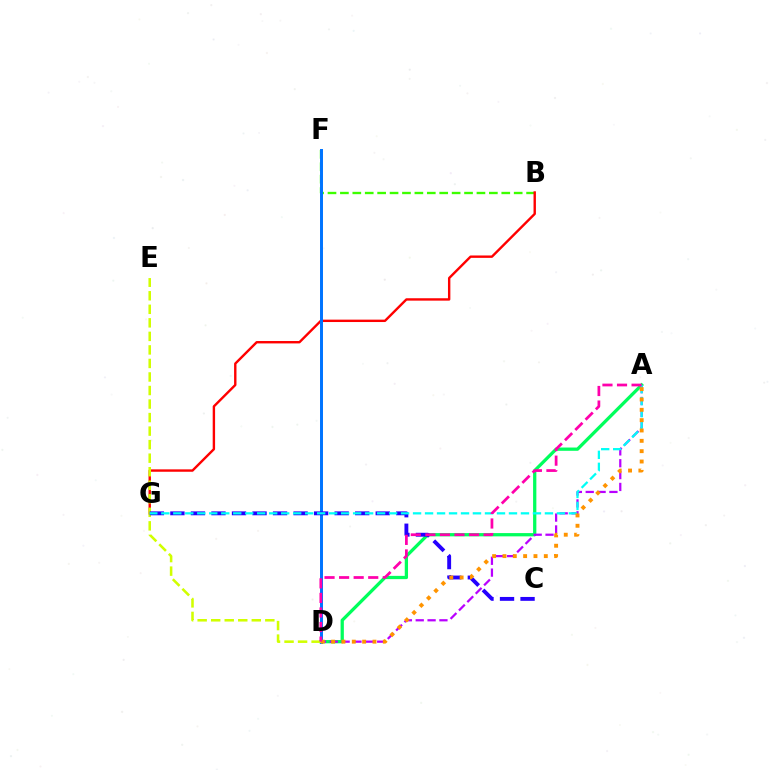{('B', 'F'): [{'color': '#3dff00', 'line_style': 'dashed', 'thickness': 1.69}], ('A', 'D'): [{'color': '#00ff5c', 'line_style': 'solid', 'thickness': 2.35}, {'color': '#b900ff', 'line_style': 'dashed', 'thickness': 1.61}, {'color': '#ff9400', 'line_style': 'dotted', 'thickness': 2.81}, {'color': '#ff00ac', 'line_style': 'dashed', 'thickness': 1.98}], ('B', 'G'): [{'color': '#ff0000', 'line_style': 'solid', 'thickness': 1.72}], ('D', 'F'): [{'color': '#0074ff', 'line_style': 'solid', 'thickness': 2.14}], ('D', 'E'): [{'color': '#d1ff00', 'line_style': 'dashed', 'thickness': 1.84}], ('C', 'G'): [{'color': '#2500ff', 'line_style': 'dashed', 'thickness': 2.79}], ('A', 'G'): [{'color': '#00fff6', 'line_style': 'dashed', 'thickness': 1.63}]}